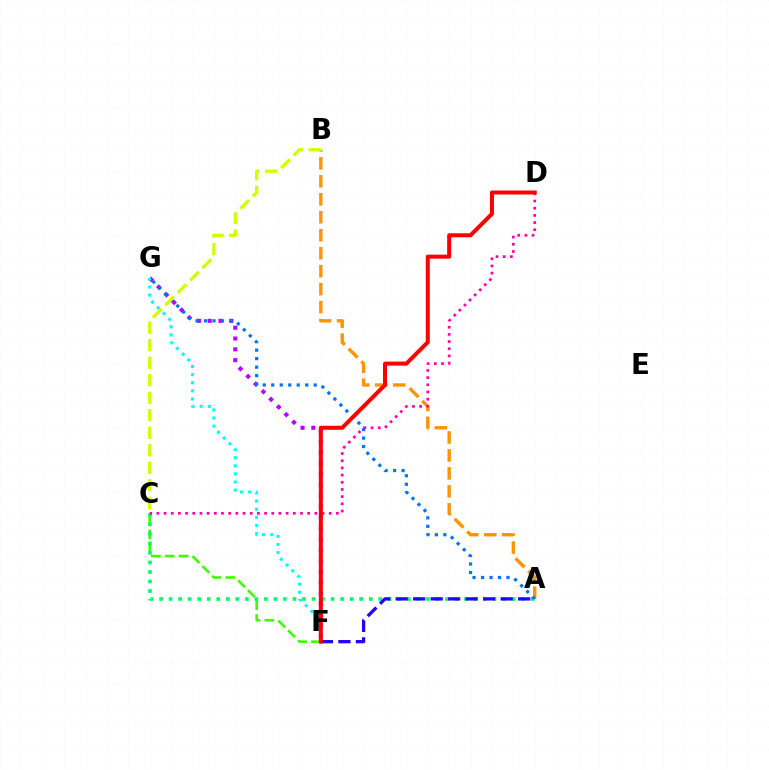{('C', 'F'): [{'color': '#3dff00', 'line_style': 'dashed', 'thickness': 1.88}], ('A', 'B'): [{'color': '#ff9400', 'line_style': 'dashed', 'thickness': 2.44}], ('F', 'G'): [{'color': '#b900ff', 'line_style': 'dotted', 'thickness': 2.94}, {'color': '#00fff6', 'line_style': 'dotted', 'thickness': 2.2}], ('A', 'C'): [{'color': '#00ff5c', 'line_style': 'dotted', 'thickness': 2.59}], ('A', 'F'): [{'color': '#2500ff', 'line_style': 'dashed', 'thickness': 2.38}], ('A', 'G'): [{'color': '#0074ff', 'line_style': 'dotted', 'thickness': 2.31}], ('C', 'D'): [{'color': '#ff00ac', 'line_style': 'dotted', 'thickness': 1.95}], ('D', 'F'): [{'color': '#ff0000', 'line_style': 'solid', 'thickness': 2.89}], ('B', 'C'): [{'color': '#d1ff00', 'line_style': 'dashed', 'thickness': 2.38}]}